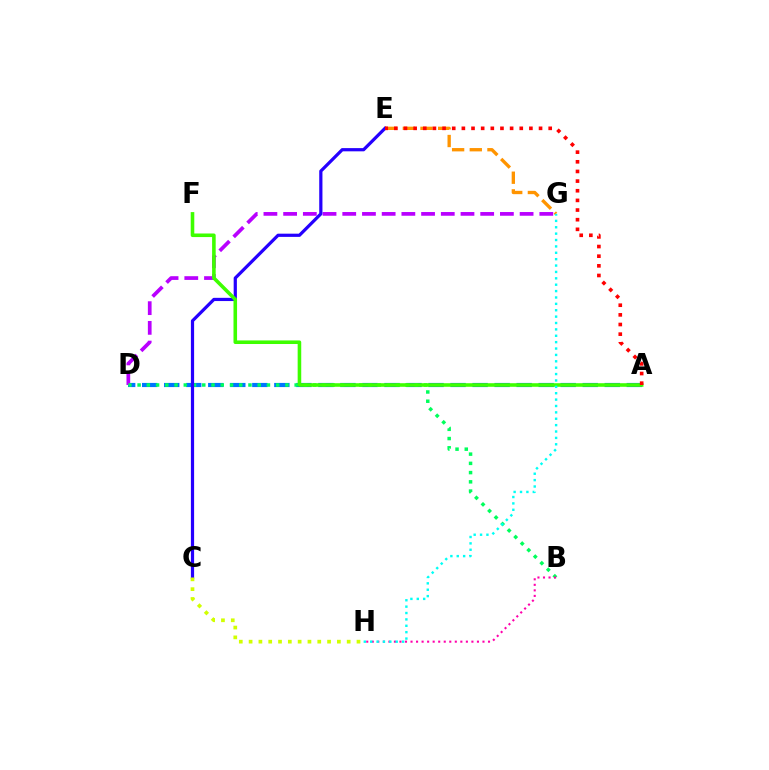{('E', 'G'): [{'color': '#ff9400', 'line_style': 'dashed', 'thickness': 2.4}], ('A', 'D'): [{'color': '#0074ff', 'line_style': 'dashed', 'thickness': 2.99}], ('D', 'G'): [{'color': '#b900ff', 'line_style': 'dashed', 'thickness': 2.68}], ('B', 'D'): [{'color': '#00ff5c', 'line_style': 'dotted', 'thickness': 2.51}], ('B', 'H'): [{'color': '#ff00ac', 'line_style': 'dotted', 'thickness': 1.5}], ('C', 'E'): [{'color': '#2500ff', 'line_style': 'solid', 'thickness': 2.31}], ('A', 'F'): [{'color': '#3dff00', 'line_style': 'solid', 'thickness': 2.58}], ('A', 'E'): [{'color': '#ff0000', 'line_style': 'dotted', 'thickness': 2.62}], ('C', 'H'): [{'color': '#d1ff00', 'line_style': 'dotted', 'thickness': 2.66}], ('G', 'H'): [{'color': '#00fff6', 'line_style': 'dotted', 'thickness': 1.73}]}